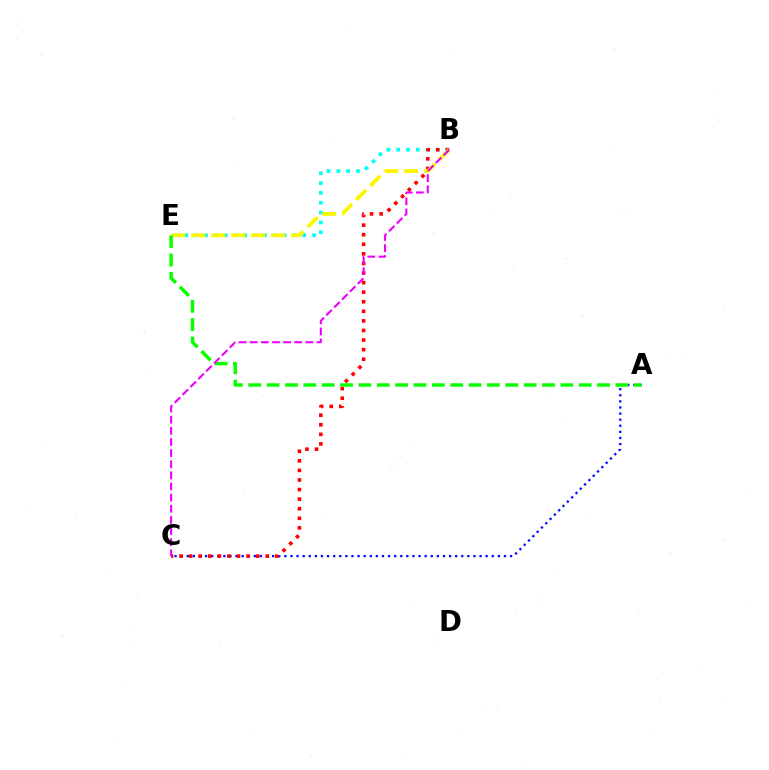{('A', 'C'): [{'color': '#0010ff', 'line_style': 'dotted', 'thickness': 1.66}], ('B', 'E'): [{'color': '#00fff6', 'line_style': 'dotted', 'thickness': 2.67}, {'color': '#fcf500', 'line_style': 'dashed', 'thickness': 2.71}], ('B', 'C'): [{'color': '#ff0000', 'line_style': 'dotted', 'thickness': 2.6}, {'color': '#ee00ff', 'line_style': 'dashed', 'thickness': 1.51}], ('A', 'E'): [{'color': '#08ff00', 'line_style': 'dashed', 'thickness': 2.49}]}